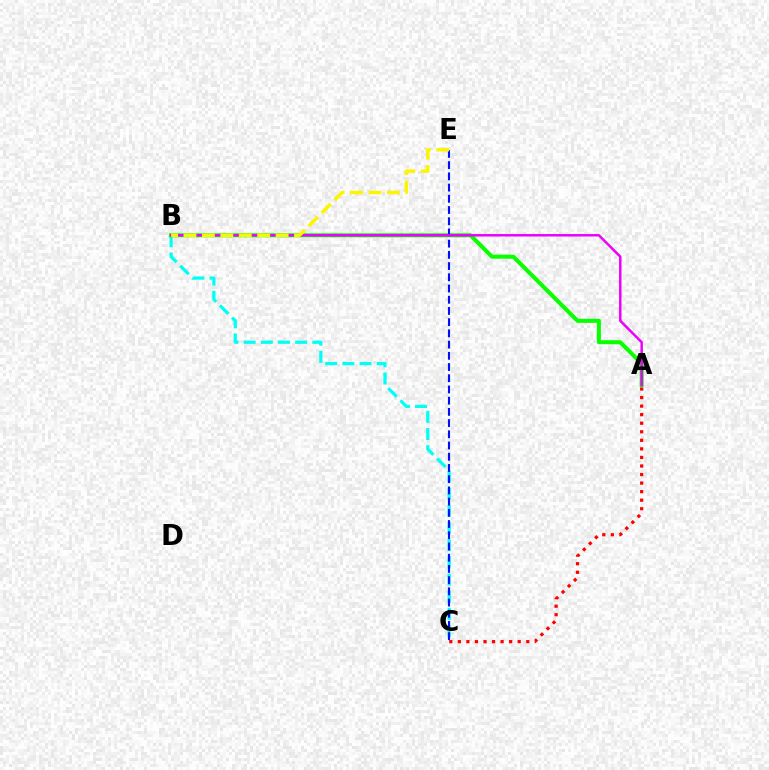{('B', 'C'): [{'color': '#00fff6', 'line_style': 'dashed', 'thickness': 2.33}], ('A', 'C'): [{'color': '#ff0000', 'line_style': 'dotted', 'thickness': 2.32}], ('A', 'B'): [{'color': '#08ff00', 'line_style': 'solid', 'thickness': 2.91}, {'color': '#ee00ff', 'line_style': 'solid', 'thickness': 1.79}], ('C', 'E'): [{'color': '#0010ff', 'line_style': 'dashed', 'thickness': 1.52}], ('B', 'E'): [{'color': '#fcf500', 'line_style': 'dashed', 'thickness': 2.5}]}